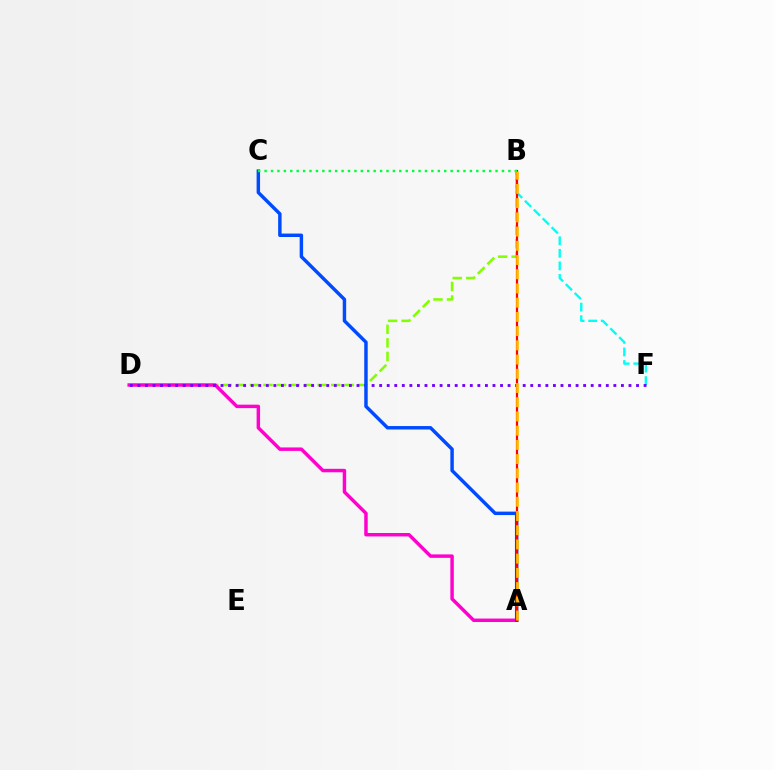{('B', 'D'): [{'color': '#84ff00', 'line_style': 'dashed', 'thickness': 1.84}], ('A', 'D'): [{'color': '#ff00cf', 'line_style': 'solid', 'thickness': 2.49}], ('B', 'F'): [{'color': '#00fff6', 'line_style': 'dashed', 'thickness': 1.71}], ('D', 'F'): [{'color': '#7200ff', 'line_style': 'dotted', 'thickness': 2.05}], ('A', 'C'): [{'color': '#004bff', 'line_style': 'solid', 'thickness': 2.48}], ('A', 'B'): [{'color': '#ff0000', 'line_style': 'solid', 'thickness': 1.59}, {'color': '#ffbd00', 'line_style': 'dashed', 'thickness': 1.93}], ('B', 'C'): [{'color': '#00ff39', 'line_style': 'dotted', 'thickness': 1.74}]}